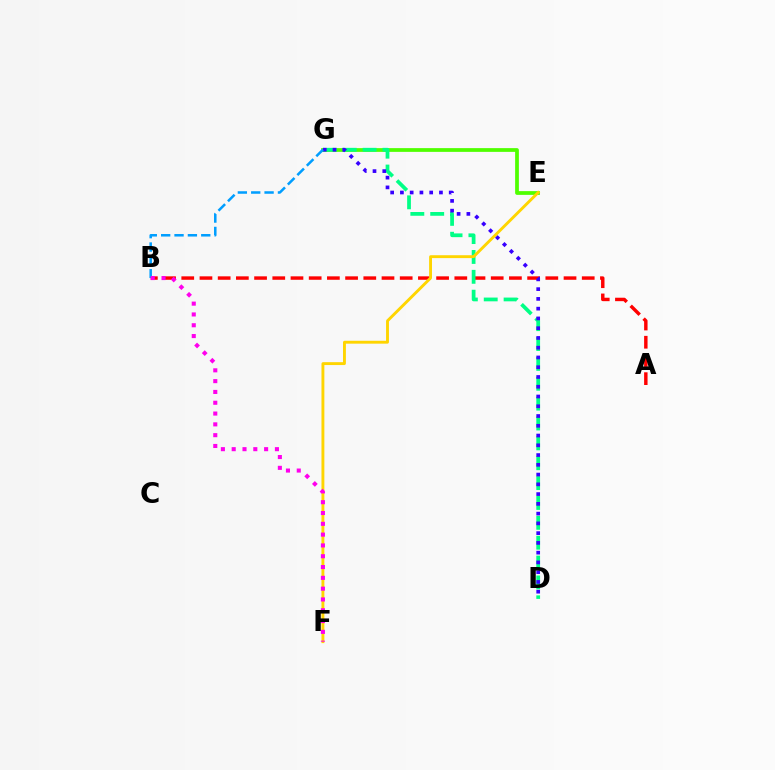{('A', 'B'): [{'color': '#ff0000', 'line_style': 'dashed', 'thickness': 2.47}], ('E', 'G'): [{'color': '#4fff00', 'line_style': 'solid', 'thickness': 2.69}], ('D', 'G'): [{'color': '#00ff86', 'line_style': 'dashed', 'thickness': 2.7}, {'color': '#3700ff', 'line_style': 'dotted', 'thickness': 2.65}], ('B', 'G'): [{'color': '#009eff', 'line_style': 'dashed', 'thickness': 1.82}], ('E', 'F'): [{'color': '#ffd500', 'line_style': 'solid', 'thickness': 2.08}], ('B', 'F'): [{'color': '#ff00ed', 'line_style': 'dotted', 'thickness': 2.94}]}